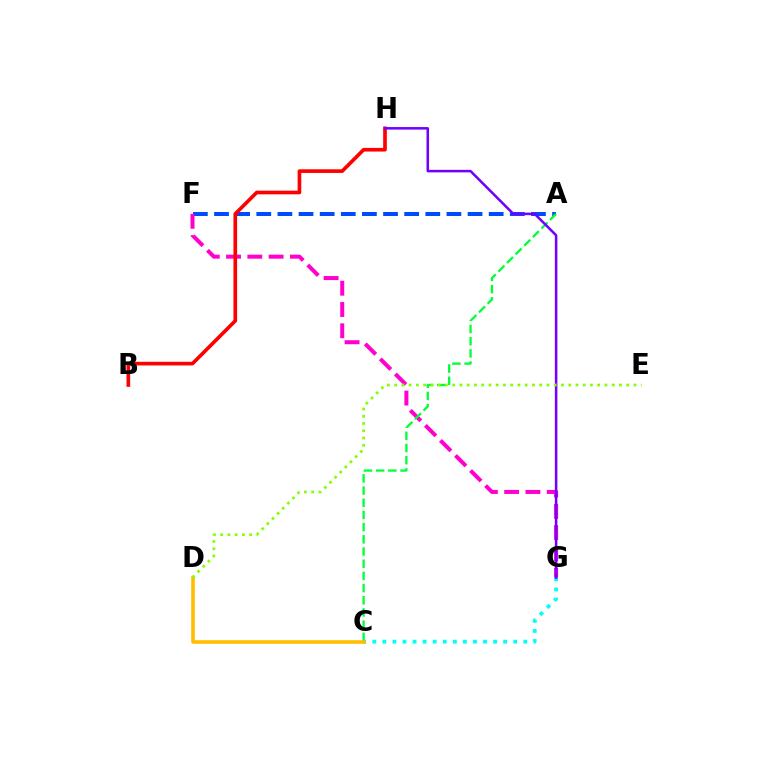{('C', 'G'): [{'color': '#00fff6', 'line_style': 'dotted', 'thickness': 2.74}], ('A', 'F'): [{'color': '#004bff', 'line_style': 'dashed', 'thickness': 2.87}], ('F', 'G'): [{'color': '#ff00cf', 'line_style': 'dashed', 'thickness': 2.89}], ('A', 'C'): [{'color': '#00ff39', 'line_style': 'dashed', 'thickness': 1.66}], ('B', 'H'): [{'color': '#ff0000', 'line_style': 'solid', 'thickness': 2.63}], ('G', 'H'): [{'color': '#7200ff', 'line_style': 'solid', 'thickness': 1.83}], ('C', 'D'): [{'color': '#ffbd00', 'line_style': 'solid', 'thickness': 2.58}], ('D', 'E'): [{'color': '#84ff00', 'line_style': 'dotted', 'thickness': 1.97}]}